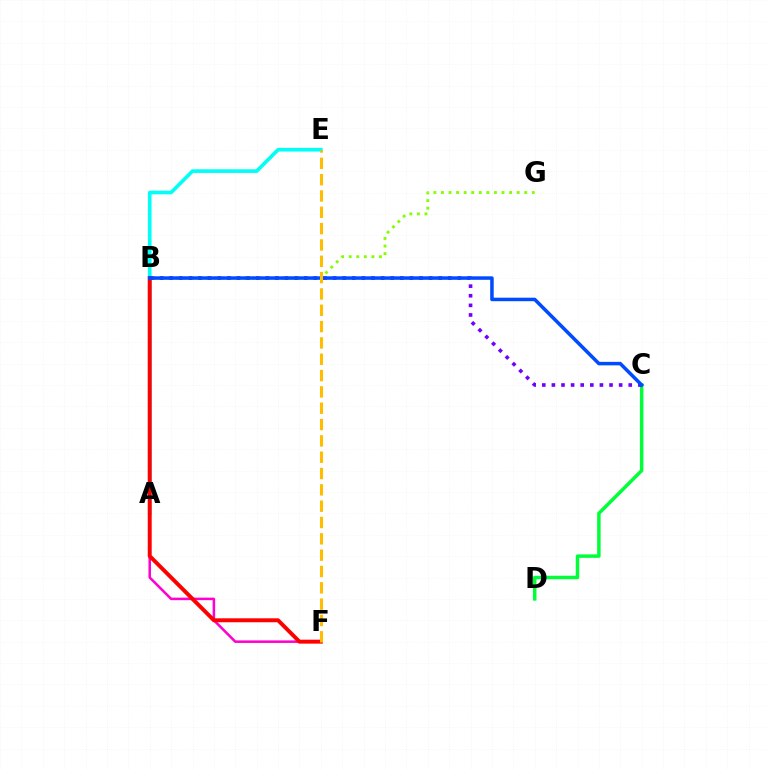{('C', 'D'): [{'color': '#00ff39', 'line_style': 'solid', 'thickness': 2.5}], ('B', 'G'): [{'color': '#84ff00', 'line_style': 'dotted', 'thickness': 2.06}], ('B', 'F'): [{'color': '#ff00cf', 'line_style': 'solid', 'thickness': 1.82}, {'color': '#ff0000', 'line_style': 'solid', 'thickness': 2.84}], ('A', 'E'): [{'color': '#00fff6', 'line_style': 'solid', 'thickness': 2.63}], ('B', 'C'): [{'color': '#7200ff', 'line_style': 'dotted', 'thickness': 2.61}, {'color': '#004bff', 'line_style': 'solid', 'thickness': 2.53}], ('E', 'F'): [{'color': '#ffbd00', 'line_style': 'dashed', 'thickness': 2.22}]}